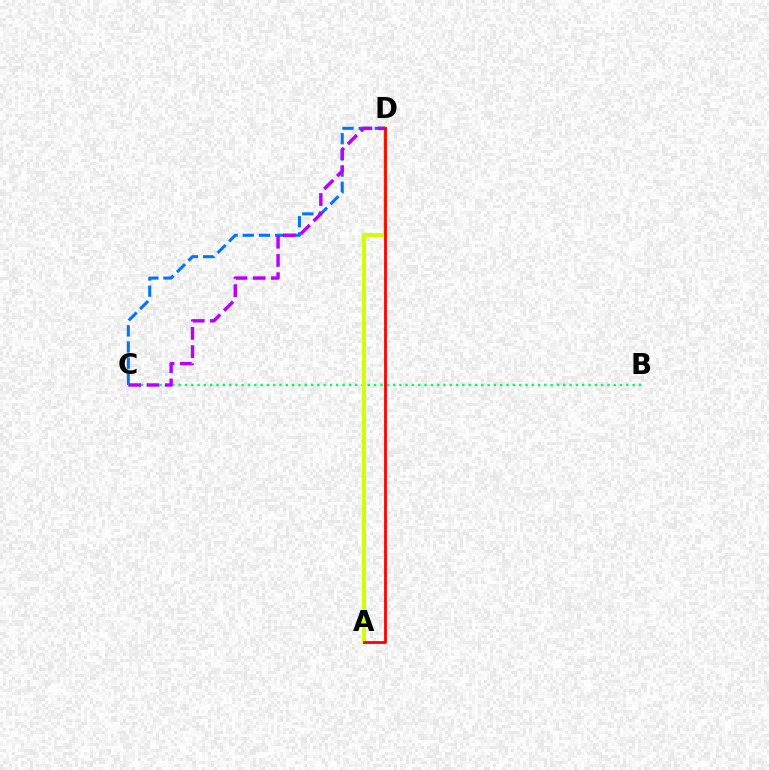{('C', 'D'): [{'color': '#0074ff', 'line_style': 'dashed', 'thickness': 2.2}, {'color': '#b900ff', 'line_style': 'dashed', 'thickness': 2.48}], ('B', 'C'): [{'color': '#00ff5c', 'line_style': 'dotted', 'thickness': 1.71}], ('A', 'D'): [{'color': '#d1ff00', 'line_style': 'solid', 'thickness': 2.84}, {'color': '#ff0000', 'line_style': 'solid', 'thickness': 2.0}]}